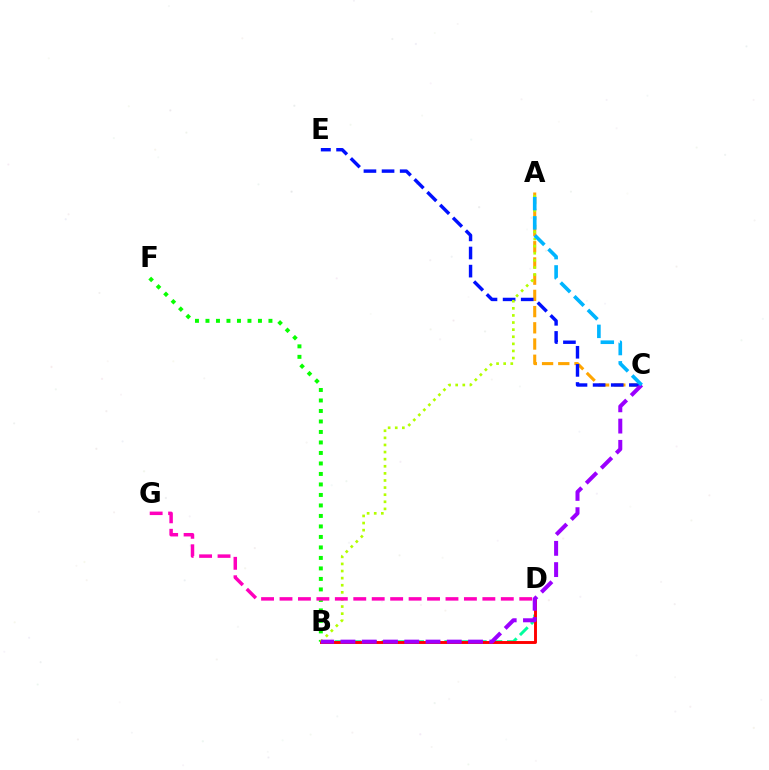{('B', 'D'): [{'color': '#00ff9d', 'line_style': 'dashed', 'thickness': 2.13}, {'color': '#ff0000', 'line_style': 'solid', 'thickness': 2.1}], ('B', 'F'): [{'color': '#08ff00', 'line_style': 'dotted', 'thickness': 2.85}], ('A', 'C'): [{'color': '#ffa500', 'line_style': 'dashed', 'thickness': 2.2}, {'color': '#00b5ff', 'line_style': 'dashed', 'thickness': 2.62}], ('C', 'E'): [{'color': '#0010ff', 'line_style': 'dashed', 'thickness': 2.46}], ('A', 'B'): [{'color': '#b3ff00', 'line_style': 'dotted', 'thickness': 1.93}], ('B', 'C'): [{'color': '#9b00ff', 'line_style': 'dashed', 'thickness': 2.89}], ('D', 'G'): [{'color': '#ff00bd', 'line_style': 'dashed', 'thickness': 2.51}]}